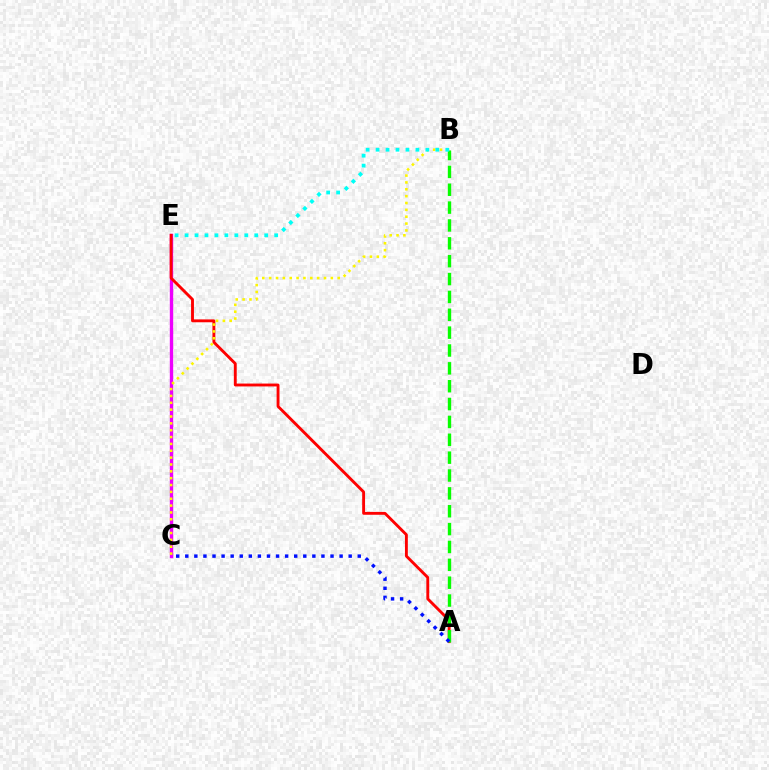{('C', 'E'): [{'color': '#ee00ff', 'line_style': 'solid', 'thickness': 2.43}], ('A', 'E'): [{'color': '#ff0000', 'line_style': 'solid', 'thickness': 2.07}], ('A', 'B'): [{'color': '#08ff00', 'line_style': 'dashed', 'thickness': 2.43}], ('B', 'C'): [{'color': '#fcf500', 'line_style': 'dotted', 'thickness': 1.86}], ('B', 'E'): [{'color': '#00fff6', 'line_style': 'dotted', 'thickness': 2.71}], ('A', 'C'): [{'color': '#0010ff', 'line_style': 'dotted', 'thickness': 2.47}]}